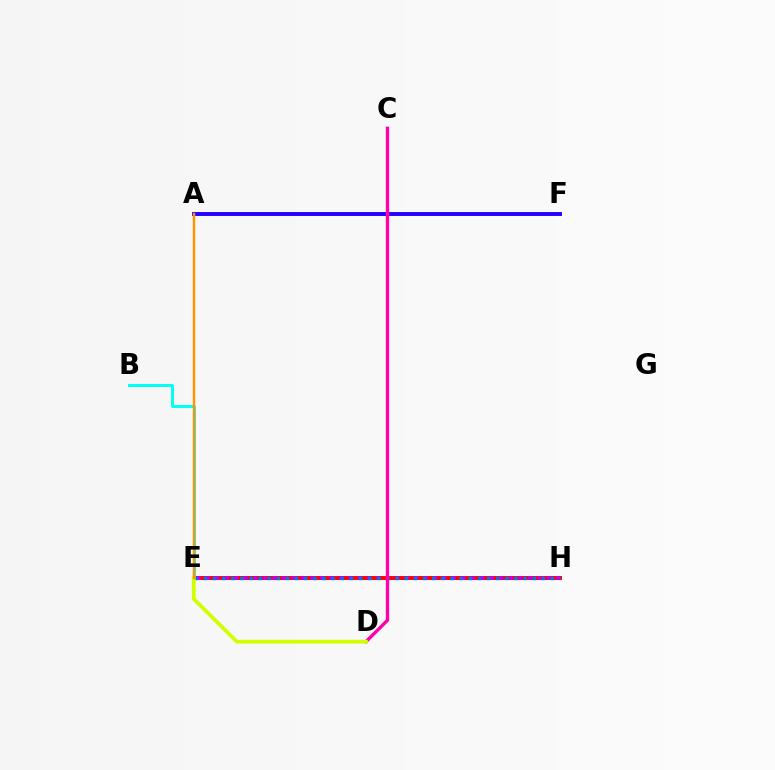{('E', 'H'): [{'color': '#00ff5c', 'line_style': 'solid', 'thickness': 1.98}, {'color': '#3dff00', 'line_style': 'dotted', 'thickness': 2.2}, {'color': '#ff0000', 'line_style': 'solid', 'thickness': 2.83}, {'color': '#b900ff', 'line_style': 'dotted', 'thickness': 2.57}, {'color': '#0074ff', 'line_style': 'dotted', 'thickness': 2.48}], ('B', 'E'): [{'color': '#00fff6', 'line_style': 'solid', 'thickness': 2.14}], ('A', 'F'): [{'color': '#2500ff', 'line_style': 'solid', 'thickness': 2.83}], ('C', 'D'): [{'color': '#ff00ac', 'line_style': 'solid', 'thickness': 2.41}], ('D', 'E'): [{'color': '#d1ff00', 'line_style': 'solid', 'thickness': 2.71}], ('A', 'E'): [{'color': '#ff9400', 'line_style': 'solid', 'thickness': 1.77}]}